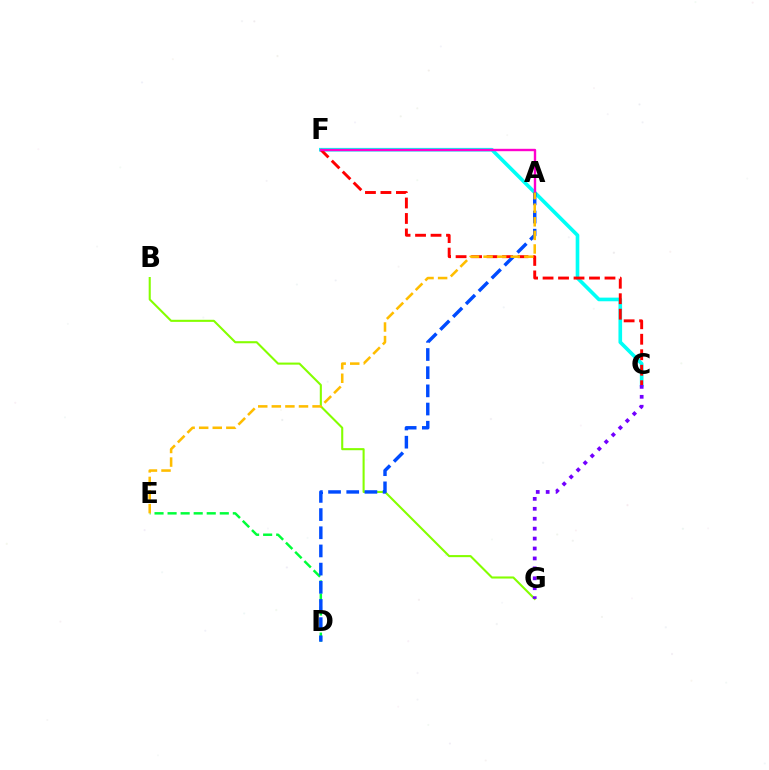{('B', 'G'): [{'color': '#84ff00', 'line_style': 'solid', 'thickness': 1.51}], ('C', 'F'): [{'color': '#00fff6', 'line_style': 'solid', 'thickness': 2.63}, {'color': '#ff0000', 'line_style': 'dashed', 'thickness': 2.1}], ('D', 'E'): [{'color': '#00ff39', 'line_style': 'dashed', 'thickness': 1.77}], ('A', 'F'): [{'color': '#ff00cf', 'line_style': 'solid', 'thickness': 1.72}], ('A', 'D'): [{'color': '#004bff', 'line_style': 'dashed', 'thickness': 2.47}], ('C', 'G'): [{'color': '#7200ff', 'line_style': 'dotted', 'thickness': 2.7}], ('A', 'E'): [{'color': '#ffbd00', 'line_style': 'dashed', 'thickness': 1.85}]}